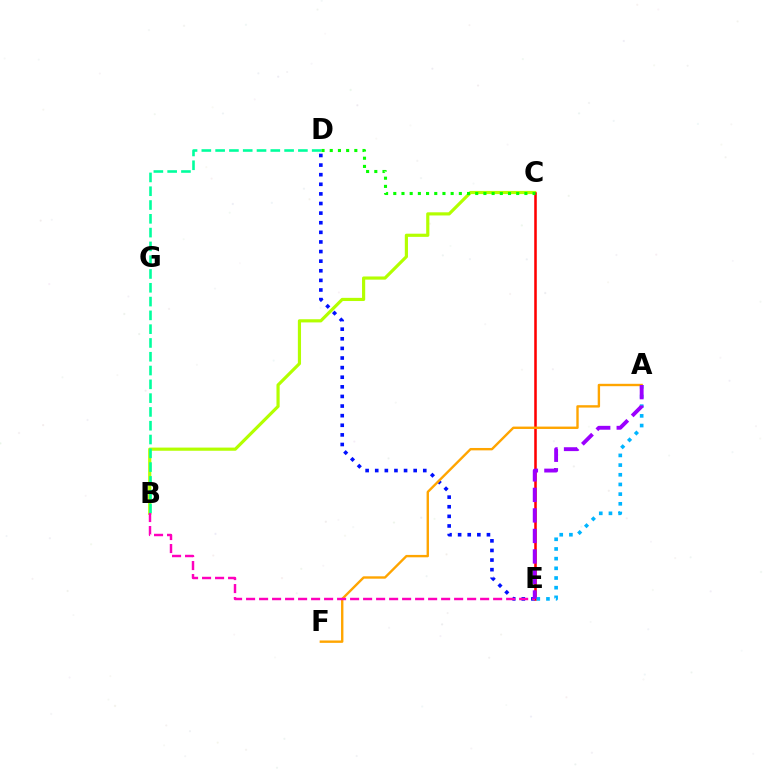{('B', 'C'): [{'color': '#b3ff00', 'line_style': 'solid', 'thickness': 2.28}], ('C', 'E'): [{'color': '#ff0000', 'line_style': 'solid', 'thickness': 1.84}], ('A', 'E'): [{'color': '#00b5ff', 'line_style': 'dotted', 'thickness': 2.63}, {'color': '#9b00ff', 'line_style': 'dashed', 'thickness': 2.79}], ('B', 'D'): [{'color': '#00ff9d', 'line_style': 'dashed', 'thickness': 1.87}], ('D', 'E'): [{'color': '#0010ff', 'line_style': 'dotted', 'thickness': 2.61}], ('A', 'F'): [{'color': '#ffa500', 'line_style': 'solid', 'thickness': 1.72}], ('C', 'D'): [{'color': '#08ff00', 'line_style': 'dotted', 'thickness': 2.23}], ('B', 'E'): [{'color': '#ff00bd', 'line_style': 'dashed', 'thickness': 1.77}]}